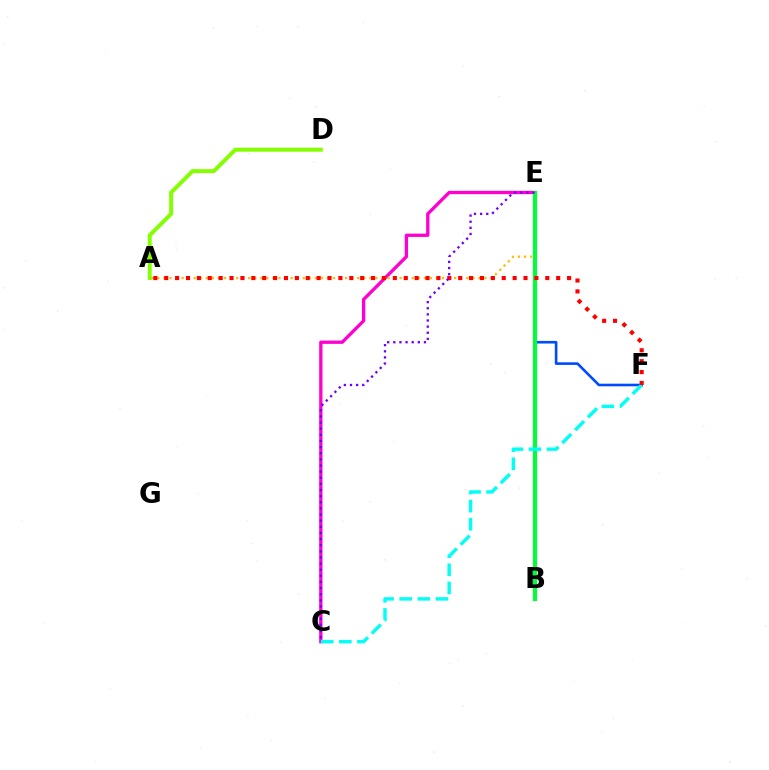{('E', 'F'): [{'color': '#004bff', 'line_style': 'solid', 'thickness': 1.88}], ('C', 'E'): [{'color': '#ff00cf', 'line_style': 'solid', 'thickness': 2.38}, {'color': '#7200ff', 'line_style': 'dotted', 'thickness': 1.67}], ('A', 'E'): [{'color': '#ffbd00', 'line_style': 'dotted', 'thickness': 1.65}], ('B', 'E'): [{'color': '#00ff39', 'line_style': 'solid', 'thickness': 2.99}], ('C', 'F'): [{'color': '#00fff6', 'line_style': 'dashed', 'thickness': 2.46}], ('A', 'F'): [{'color': '#ff0000', 'line_style': 'dotted', 'thickness': 2.96}], ('A', 'D'): [{'color': '#84ff00', 'line_style': 'solid', 'thickness': 2.85}]}